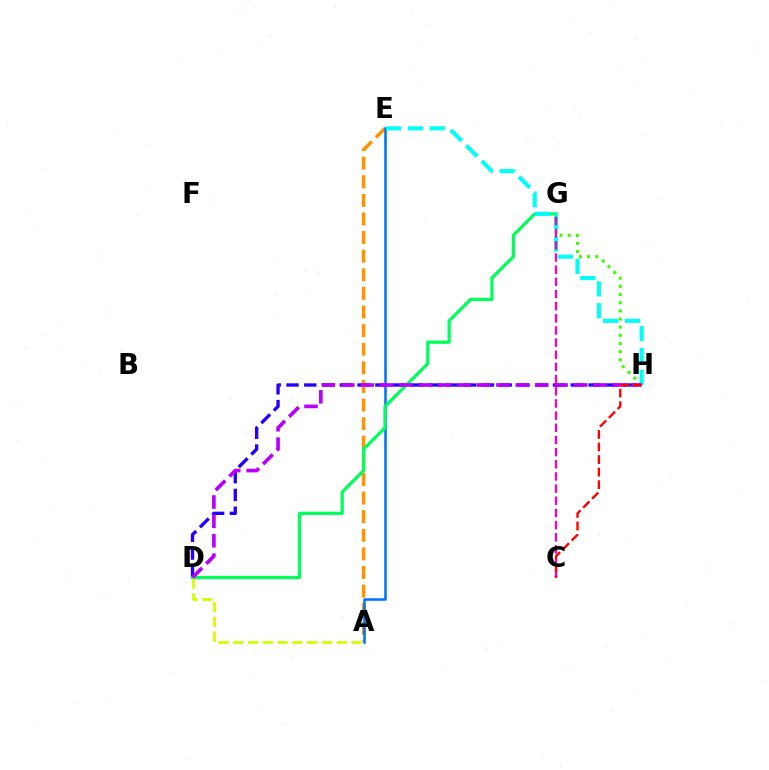{('D', 'H'): [{'color': '#2500ff', 'line_style': 'dashed', 'thickness': 2.41}, {'color': '#b900ff', 'line_style': 'dashed', 'thickness': 2.63}], ('A', 'E'): [{'color': '#ff9400', 'line_style': 'dashed', 'thickness': 2.53}, {'color': '#0074ff', 'line_style': 'solid', 'thickness': 1.86}], ('D', 'G'): [{'color': '#00ff5c', 'line_style': 'solid', 'thickness': 2.33}], ('G', 'H'): [{'color': '#3dff00', 'line_style': 'dotted', 'thickness': 2.21}], ('A', 'D'): [{'color': '#d1ff00', 'line_style': 'dashed', 'thickness': 2.01}], ('E', 'H'): [{'color': '#00fff6', 'line_style': 'dashed', 'thickness': 2.97}], ('C', 'G'): [{'color': '#ff00ac', 'line_style': 'dashed', 'thickness': 1.65}], ('C', 'H'): [{'color': '#ff0000', 'line_style': 'dashed', 'thickness': 1.71}]}